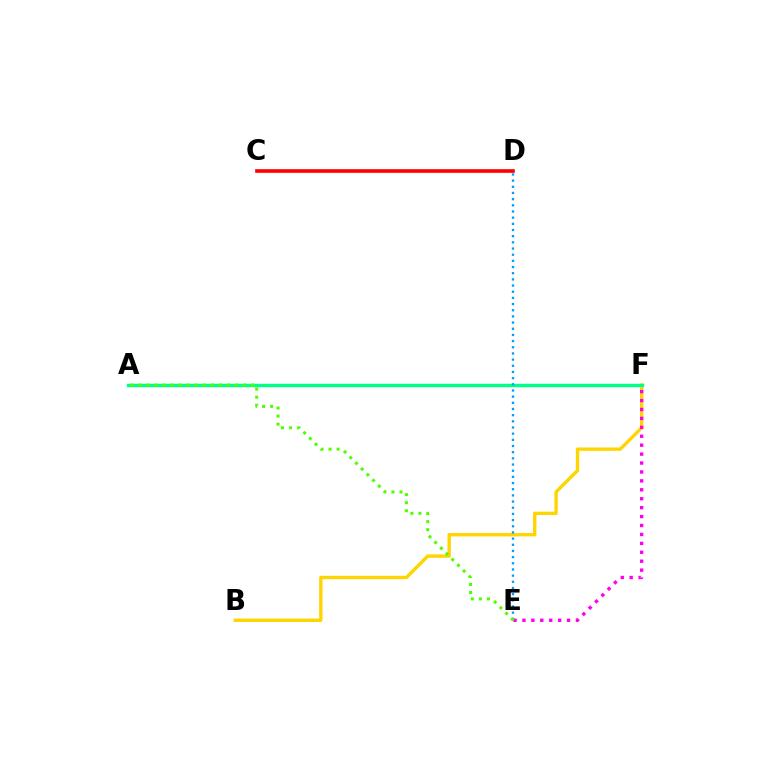{('B', 'F'): [{'color': '#ffd500', 'line_style': 'solid', 'thickness': 2.42}], ('E', 'F'): [{'color': '#ff00ed', 'line_style': 'dotted', 'thickness': 2.43}], ('A', 'F'): [{'color': '#3700ff', 'line_style': 'solid', 'thickness': 2.02}, {'color': '#00ff86', 'line_style': 'solid', 'thickness': 2.46}], ('D', 'E'): [{'color': '#009eff', 'line_style': 'dotted', 'thickness': 1.68}], ('C', 'D'): [{'color': '#ff0000', 'line_style': 'solid', 'thickness': 2.62}], ('A', 'E'): [{'color': '#4fff00', 'line_style': 'dotted', 'thickness': 2.19}]}